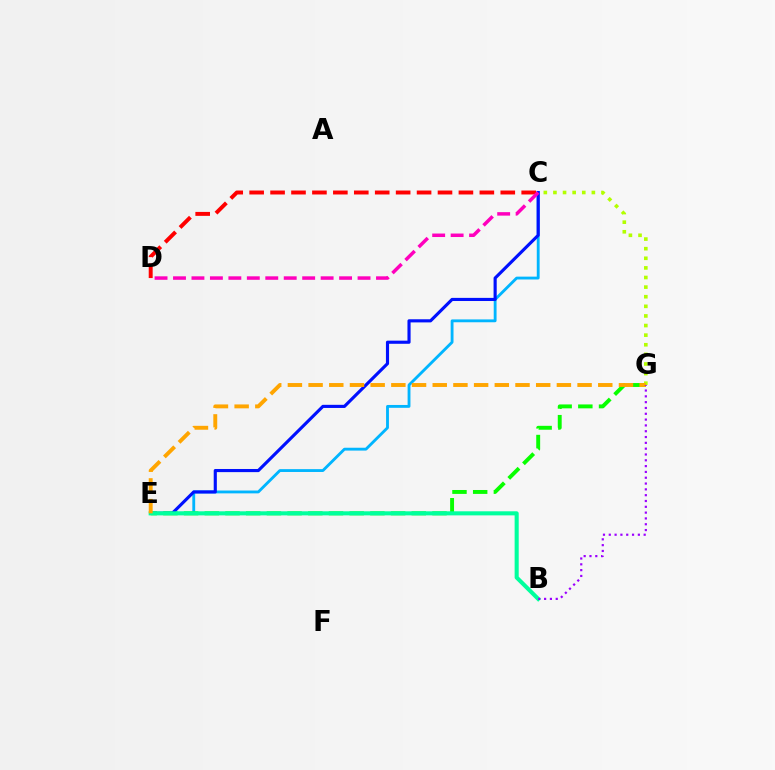{('C', 'E'): [{'color': '#00b5ff', 'line_style': 'solid', 'thickness': 2.05}, {'color': '#0010ff', 'line_style': 'solid', 'thickness': 2.26}], ('C', 'D'): [{'color': '#ff0000', 'line_style': 'dashed', 'thickness': 2.84}, {'color': '#ff00bd', 'line_style': 'dashed', 'thickness': 2.51}], ('E', 'G'): [{'color': '#08ff00', 'line_style': 'dashed', 'thickness': 2.81}, {'color': '#ffa500', 'line_style': 'dashed', 'thickness': 2.81}], ('C', 'G'): [{'color': '#b3ff00', 'line_style': 'dotted', 'thickness': 2.61}], ('B', 'E'): [{'color': '#00ff9d', 'line_style': 'solid', 'thickness': 2.93}], ('B', 'G'): [{'color': '#9b00ff', 'line_style': 'dotted', 'thickness': 1.58}]}